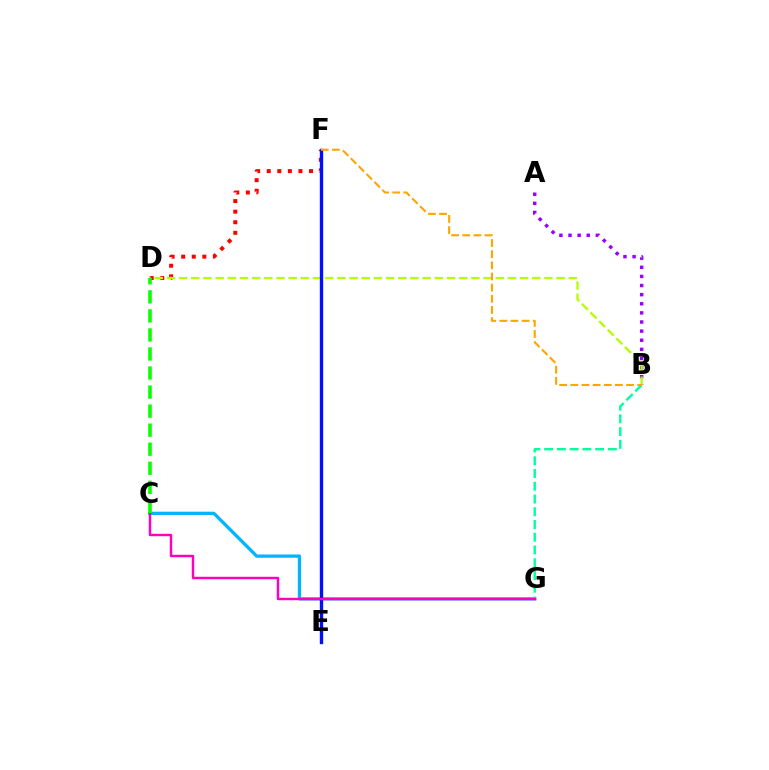{('D', 'F'): [{'color': '#ff0000', 'line_style': 'dotted', 'thickness': 2.87}], ('C', 'G'): [{'color': '#00b5ff', 'line_style': 'solid', 'thickness': 2.35}, {'color': '#ff00bd', 'line_style': 'solid', 'thickness': 1.76}], ('A', 'B'): [{'color': '#9b00ff', 'line_style': 'dotted', 'thickness': 2.48}], ('B', 'G'): [{'color': '#00ff9d', 'line_style': 'dashed', 'thickness': 1.73}], ('B', 'D'): [{'color': '#b3ff00', 'line_style': 'dashed', 'thickness': 1.65}], ('E', 'F'): [{'color': '#0010ff', 'line_style': 'solid', 'thickness': 2.41}], ('B', 'F'): [{'color': '#ffa500', 'line_style': 'dashed', 'thickness': 1.51}], ('C', 'D'): [{'color': '#08ff00', 'line_style': 'dashed', 'thickness': 2.59}]}